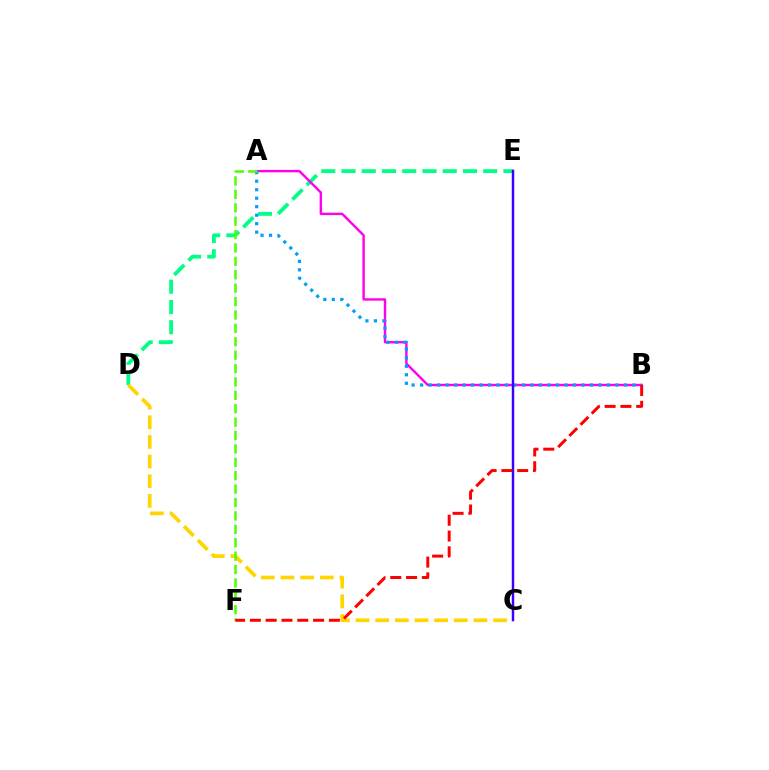{('D', 'E'): [{'color': '#00ff86', 'line_style': 'dashed', 'thickness': 2.75}], ('A', 'B'): [{'color': '#ff00ed', 'line_style': 'solid', 'thickness': 1.73}, {'color': '#009eff', 'line_style': 'dotted', 'thickness': 2.31}], ('C', 'D'): [{'color': '#ffd500', 'line_style': 'dashed', 'thickness': 2.67}], ('A', 'F'): [{'color': '#4fff00', 'line_style': 'dashed', 'thickness': 1.82}], ('C', 'E'): [{'color': '#3700ff', 'line_style': 'solid', 'thickness': 1.77}], ('B', 'F'): [{'color': '#ff0000', 'line_style': 'dashed', 'thickness': 2.15}]}